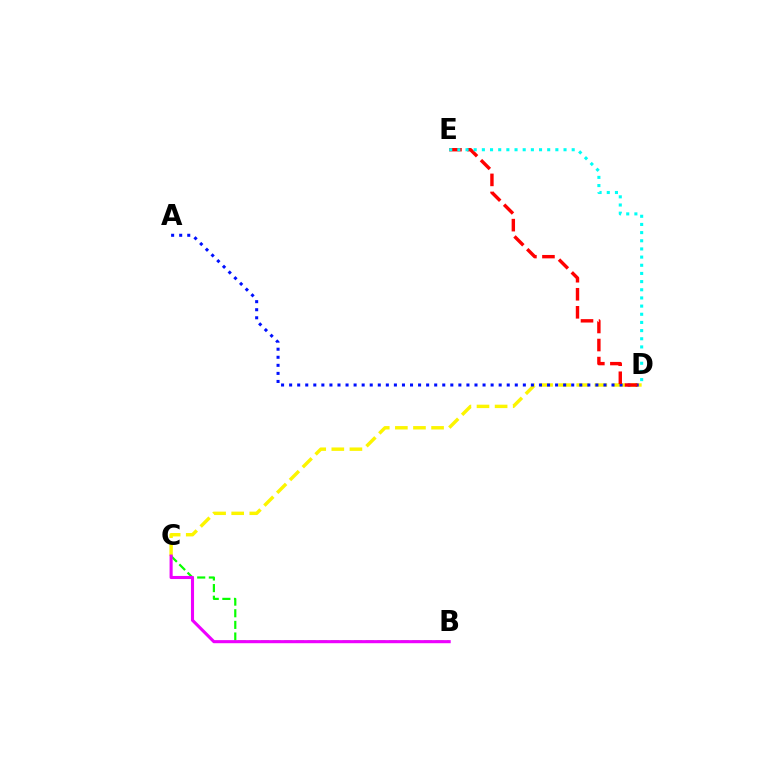{('C', 'D'): [{'color': '#fcf500', 'line_style': 'dashed', 'thickness': 2.46}], ('B', 'C'): [{'color': '#08ff00', 'line_style': 'dashed', 'thickness': 1.58}, {'color': '#ee00ff', 'line_style': 'solid', 'thickness': 2.23}], ('A', 'D'): [{'color': '#0010ff', 'line_style': 'dotted', 'thickness': 2.19}], ('D', 'E'): [{'color': '#ff0000', 'line_style': 'dashed', 'thickness': 2.45}, {'color': '#00fff6', 'line_style': 'dotted', 'thickness': 2.22}]}